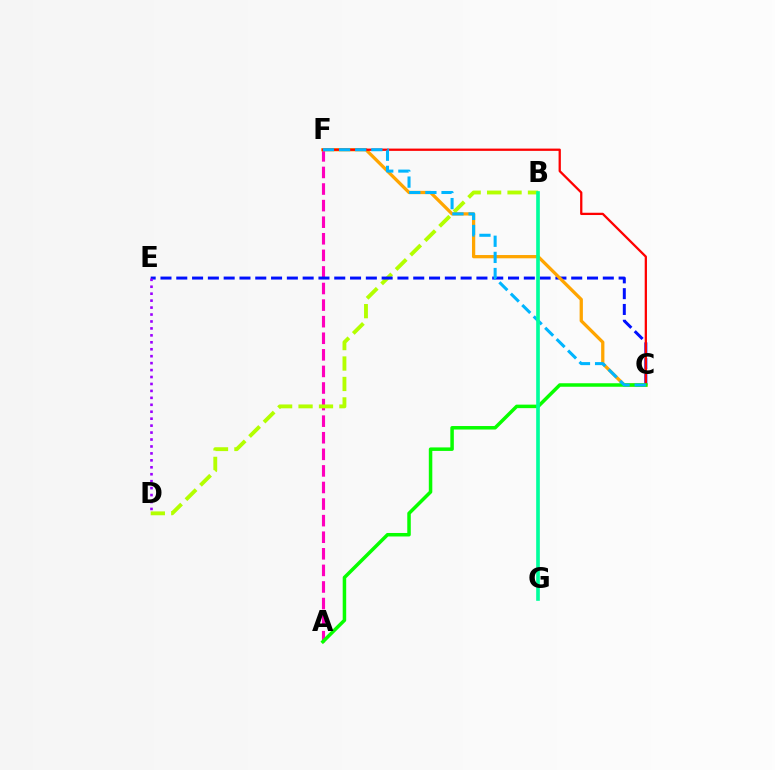{('A', 'F'): [{'color': '#ff00bd', 'line_style': 'dashed', 'thickness': 2.25}], ('B', 'D'): [{'color': '#b3ff00', 'line_style': 'dashed', 'thickness': 2.78}], ('C', 'E'): [{'color': '#0010ff', 'line_style': 'dashed', 'thickness': 2.15}], ('C', 'F'): [{'color': '#ffa500', 'line_style': 'solid', 'thickness': 2.36}, {'color': '#ff0000', 'line_style': 'solid', 'thickness': 1.64}, {'color': '#00b5ff', 'line_style': 'dashed', 'thickness': 2.19}], ('A', 'C'): [{'color': '#08ff00', 'line_style': 'solid', 'thickness': 2.52}], ('D', 'E'): [{'color': '#9b00ff', 'line_style': 'dotted', 'thickness': 1.89}], ('B', 'G'): [{'color': '#00ff9d', 'line_style': 'solid', 'thickness': 2.63}]}